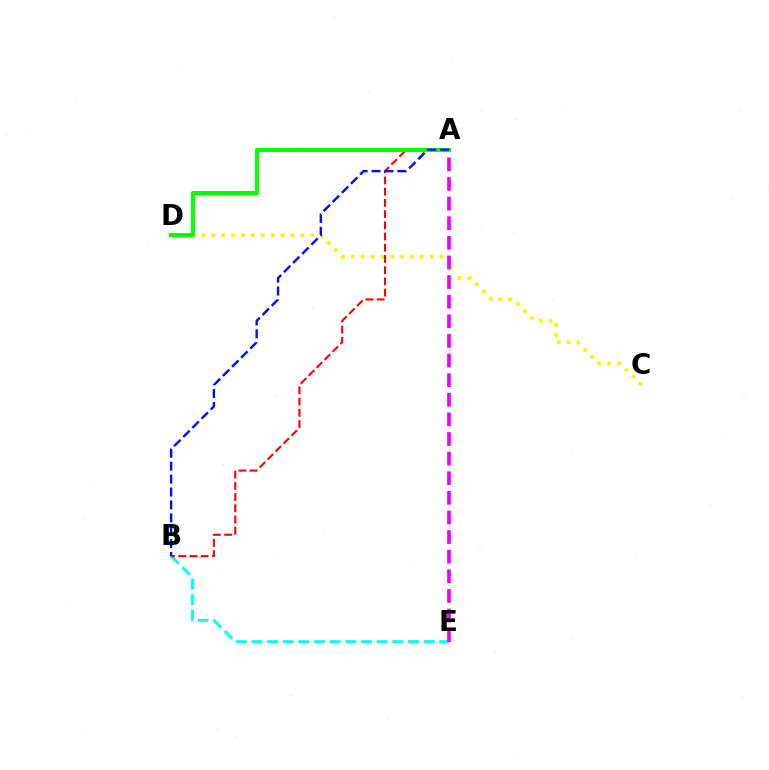{('B', 'E'): [{'color': '#00fff6', 'line_style': 'dashed', 'thickness': 2.13}], ('C', 'D'): [{'color': '#fcf500', 'line_style': 'dotted', 'thickness': 2.68}], ('A', 'E'): [{'color': '#ee00ff', 'line_style': 'dashed', 'thickness': 2.66}], ('A', 'B'): [{'color': '#ff0000', 'line_style': 'dashed', 'thickness': 1.52}, {'color': '#0010ff', 'line_style': 'dashed', 'thickness': 1.75}], ('A', 'D'): [{'color': '#08ff00', 'line_style': 'solid', 'thickness': 2.93}]}